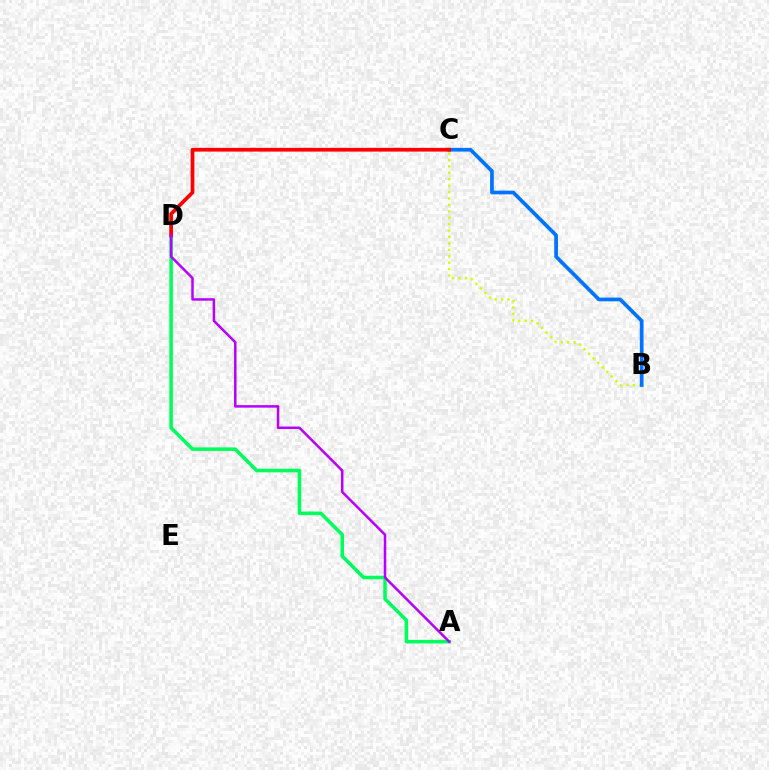{('B', 'C'): [{'color': '#d1ff00', 'line_style': 'dotted', 'thickness': 1.75}, {'color': '#0074ff', 'line_style': 'solid', 'thickness': 2.67}], ('A', 'D'): [{'color': '#00ff5c', 'line_style': 'solid', 'thickness': 2.56}, {'color': '#b900ff', 'line_style': 'solid', 'thickness': 1.81}], ('C', 'D'): [{'color': '#ff0000', 'line_style': 'solid', 'thickness': 2.7}]}